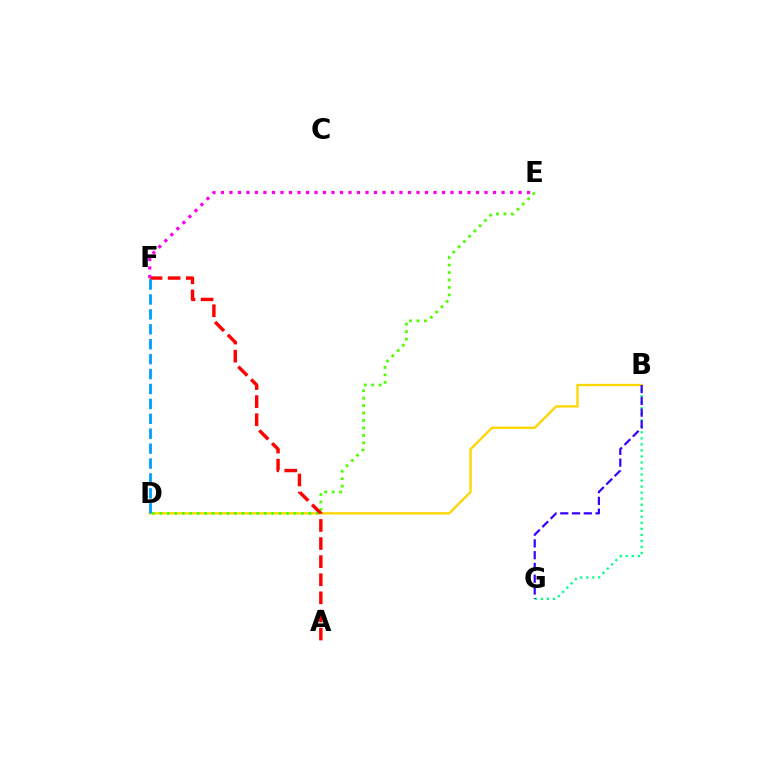{('B', 'D'): [{'color': '#ffd500', 'line_style': 'solid', 'thickness': 1.67}], ('D', 'E'): [{'color': '#4fff00', 'line_style': 'dotted', 'thickness': 2.02}], ('A', 'F'): [{'color': '#ff0000', 'line_style': 'dashed', 'thickness': 2.46}], ('B', 'G'): [{'color': '#00ff86', 'line_style': 'dotted', 'thickness': 1.64}, {'color': '#3700ff', 'line_style': 'dashed', 'thickness': 1.6}], ('D', 'F'): [{'color': '#009eff', 'line_style': 'dashed', 'thickness': 2.03}], ('E', 'F'): [{'color': '#ff00ed', 'line_style': 'dotted', 'thickness': 2.31}]}